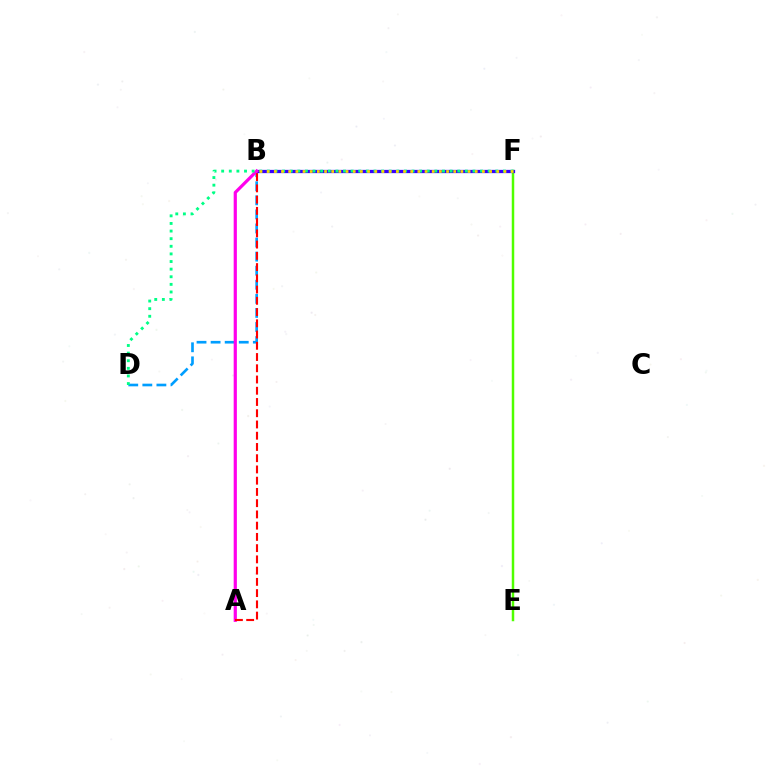{('B', 'D'): [{'color': '#009eff', 'line_style': 'dashed', 'thickness': 1.91}], ('E', 'F'): [{'color': '#4fff00', 'line_style': 'solid', 'thickness': 1.79}], ('B', 'F'): [{'color': '#3700ff', 'line_style': 'solid', 'thickness': 2.34}, {'color': '#ffd500', 'line_style': 'dotted', 'thickness': 1.95}], ('A', 'B'): [{'color': '#ff00ed', 'line_style': 'solid', 'thickness': 2.3}, {'color': '#ff0000', 'line_style': 'dashed', 'thickness': 1.53}], ('D', 'F'): [{'color': '#00ff86', 'line_style': 'dotted', 'thickness': 2.07}]}